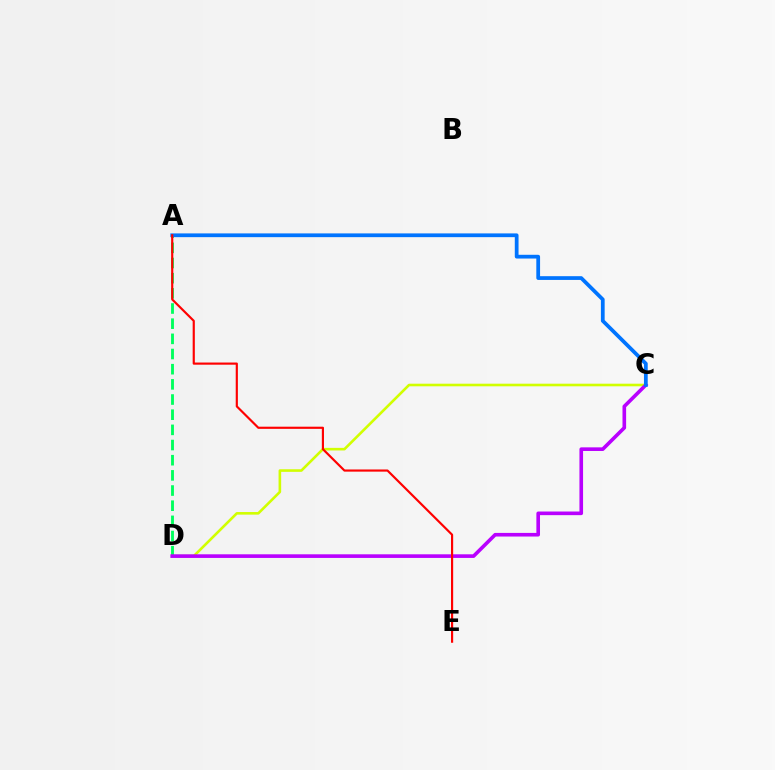{('C', 'D'): [{'color': '#d1ff00', 'line_style': 'solid', 'thickness': 1.88}, {'color': '#b900ff', 'line_style': 'solid', 'thickness': 2.61}], ('A', 'D'): [{'color': '#00ff5c', 'line_style': 'dashed', 'thickness': 2.06}], ('A', 'C'): [{'color': '#0074ff', 'line_style': 'solid', 'thickness': 2.7}], ('A', 'E'): [{'color': '#ff0000', 'line_style': 'solid', 'thickness': 1.56}]}